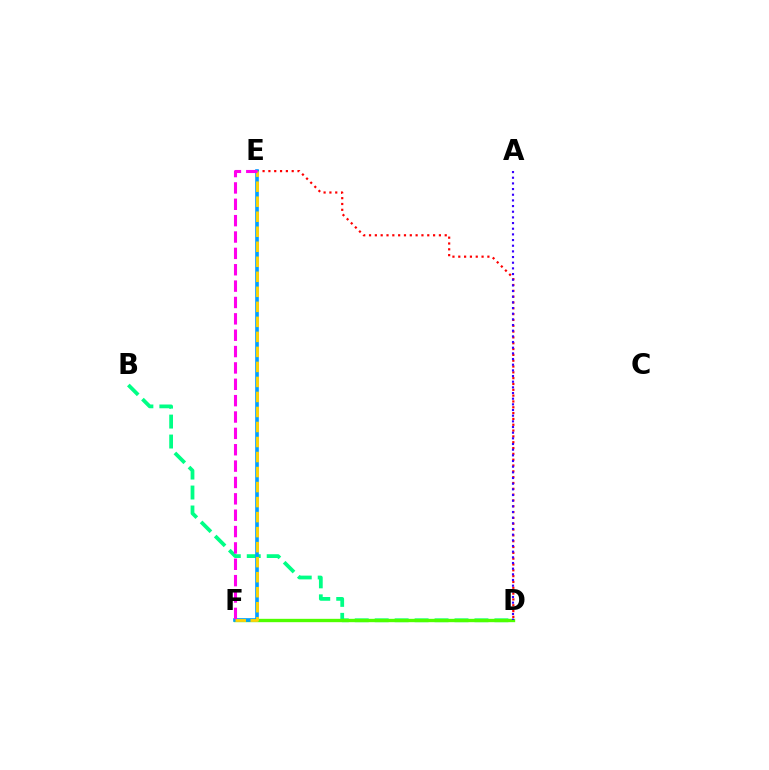{('D', 'E'): [{'color': '#ff0000', 'line_style': 'dotted', 'thickness': 1.58}], ('B', 'D'): [{'color': '#00ff86', 'line_style': 'dashed', 'thickness': 2.71}], ('D', 'F'): [{'color': '#4fff00', 'line_style': 'solid', 'thickness': 2.42}], ('E', 'F'): [{'color': '#009eff', 'line_style': 'solid', 'thickness': 2.62}, {'color': '#ffd500', 'line_style': 'dashed', 'thickness': 2.04}, {'color': '#ff00ed', 'line_style': 'dashed', 'thickness': 2.22}], ('A', 'D'): [{'color': '#3700ff', 'line_style': 'dotted', 'thickness': 1.54}]}